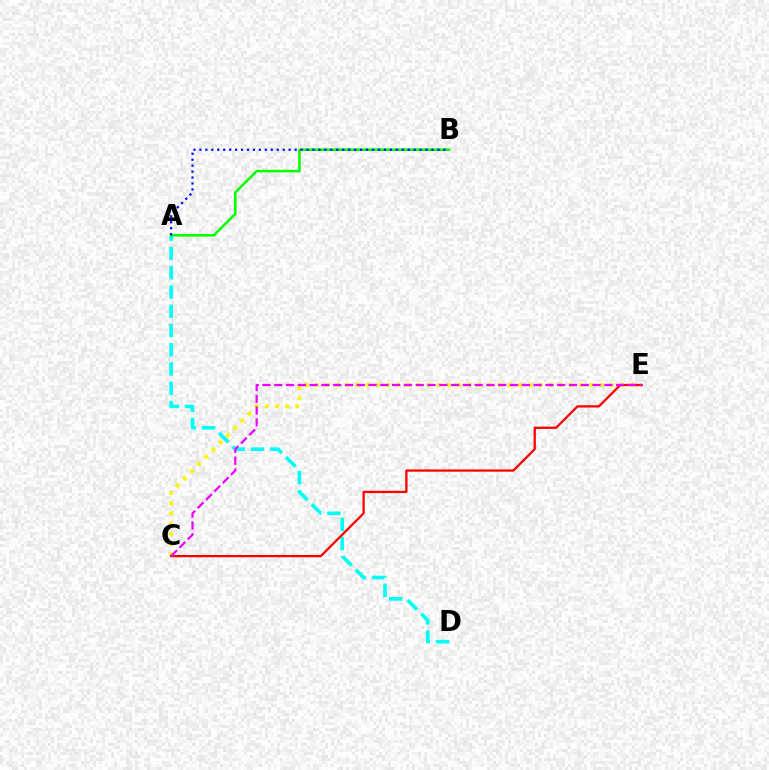{('A', 'D'): [{'color': '#00fff6', 'line_style': 'dashed', 'thickness': 2.62}], ('C', 'E'): [{'color': '#fcf500', 'line_style': 'dotted', 'thickness': 2.76}, {'color': '#ff0000', 'line_style': 'solid', 'thickness': 1.64}, {'color': '#ee00ff', 'line_style': 'dashed', 'thickness': 1.6}], ('A', 'B'): [{'color': '#08ff00', 'line_style': 'solid', 'thickness': 1.84}, {'color': '#0010ff', 'line_style': 'dotted', 'thickness': 1.62}]}